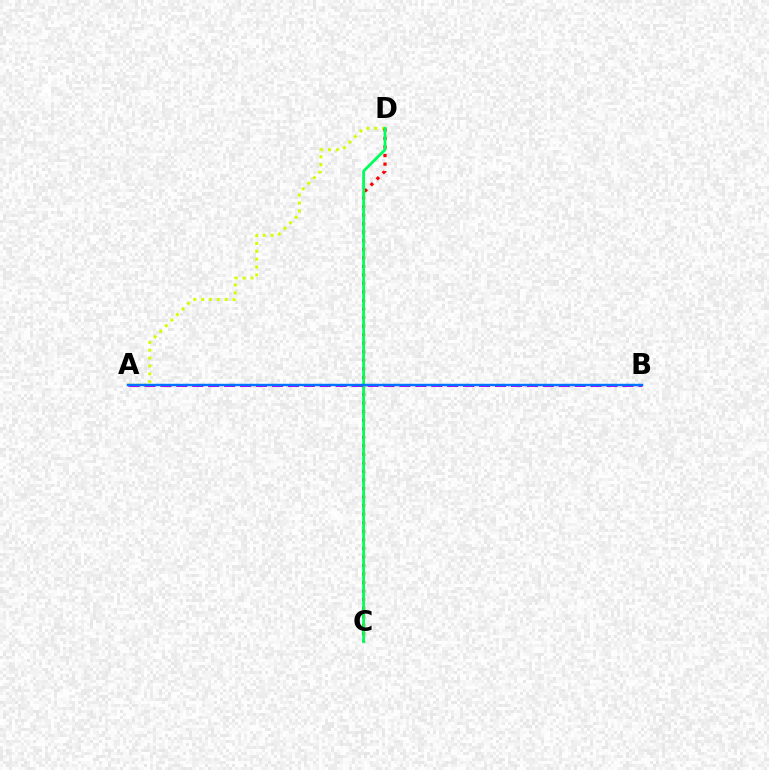{('A', 'D'): [{'color': '#d1ff00', 'line_style': 'dotted', 'thickness': 2.14}], ('C', 'D'): [{'color': '#ff0000', 'line_style': 'dotted', 'thickness': 2.32}, {'color': '#00ff5c', 'line_style': 'solid', 'thickness': 2.03}], ('A', 'B'): [{'color': '#b900ff', 'line_style': 'dashed', 'thickness': 2.16}, {'color': '#0074ff', 'line_style': 'solid', 'thickness': 1.76}]}